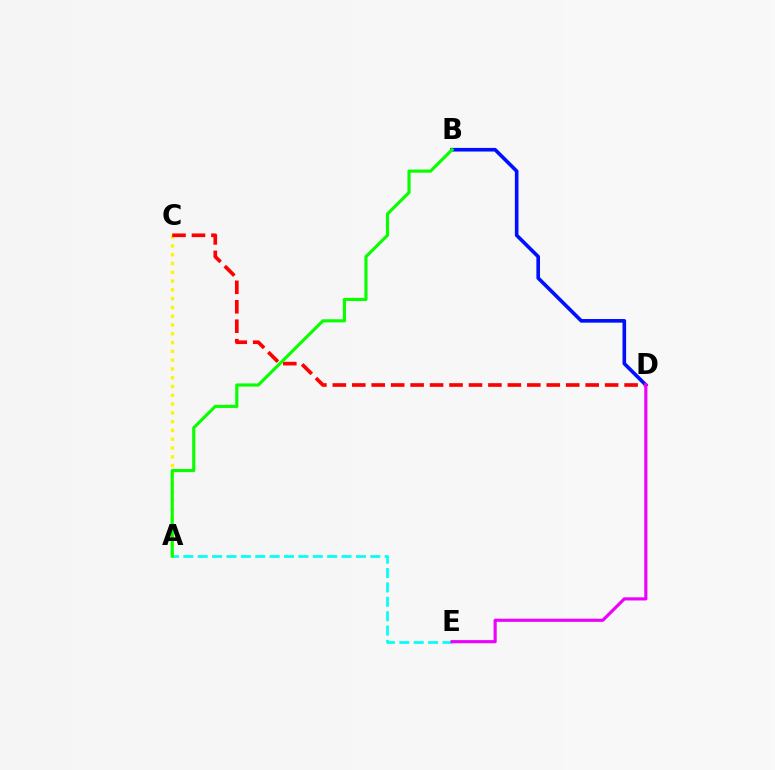{('A', 'C'): [{'color': '#fcf500', 'line_style': 'dotted', 'thickness': 2.39}], ('B', 'D'): [{'color': '#0010ff', 'line_style': 'solid', 'thickness': 2.61}], ('A', 'E'): [{'color': '#00fff6', 'line_style': 'dashed', 'thickness': 1.95}], ('C', 'D'): [{'color': '#ff0000', 'line_style': 'dashed', 'thickness': 2.64}], ('D', 'E'): [{'color': '#ee00ff', 'line_style': 'solid', 'thickness': 2.26}], ('A', 'B'): [{'color': '#08ff00', 'line_style': 'solid', 'thickness': 2.26}]}